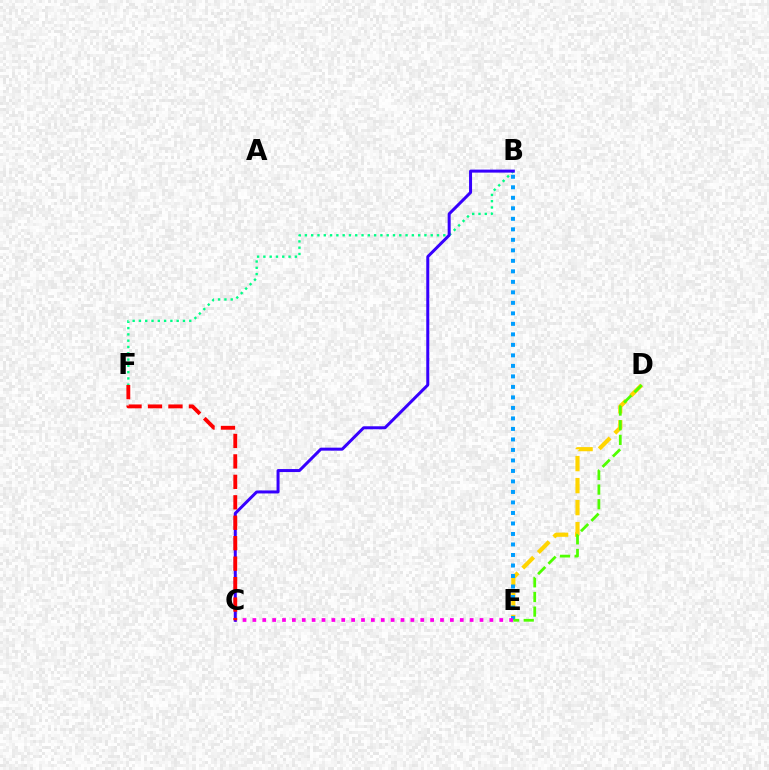{('D', 'E'): [{'color': '#ffd500', 'line_style': 'dashed', 'thickness': 2.99}, {'color': '#4fff00', 'line_style': 'dashed', 'thickness': 1.99}], ('B', 'E'): [{'color': '#009eff', 'line_style': 'dotted', 'thickness': 2.85}], ('B', 'F'): [{'color': '#00ff86', 'line_style': 'dotted', 'thickness': 1.71}], ('C', 'E'): [{'color': '#ff00ed', 'line_style': 'dotted', 'thickness': 2.68}], ('B', 'C'): [{'color': '#3700ff', 'line_style': 'solid', 'thickness': 2.16}], ('C', 'F'): [{'color': '#ff0000', 'line_style': 'dashed', 'thickness': 2.78}]}